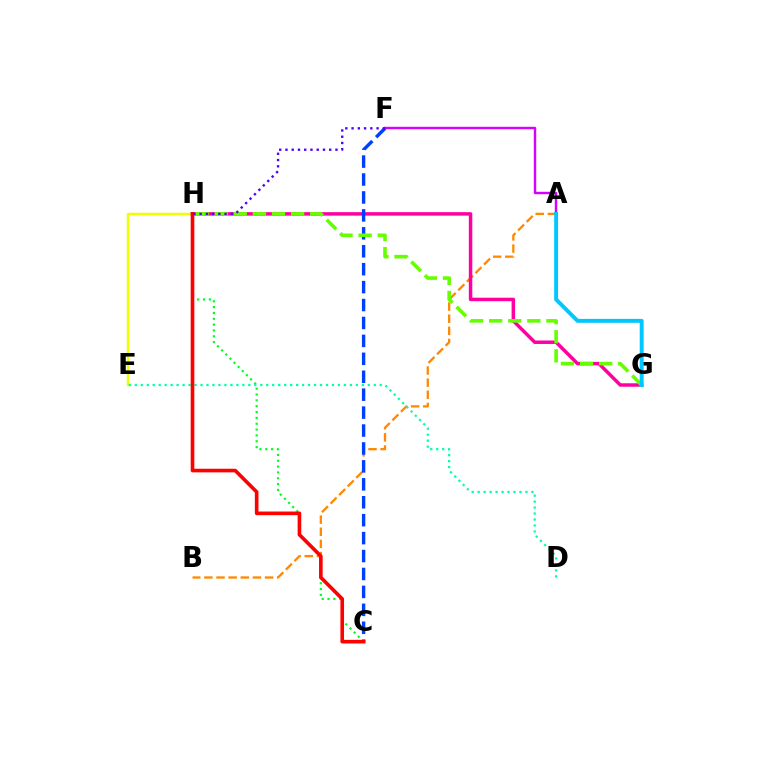{('A', 'F'): [{'color': '#d600ff', 'line_style': 'solid', 'thickness': 1.75}], ('E', 'H'): [{'color': '#eeff00', 'line_style': 'solid', 'thickness': 1.79}], ('A', 'B'): [{'color': '#ff8800', 'line_style': 'dashed', 'thickness': 1.65}], ('G', 'H'): [{'color': '#ff00a0', 'line_style': 'solid', 'thickness': 2.51}, {'color': '#66ff00', 'line_style': 'dashed', 'thickness': 2.59}], ('C', 'F'): [{'color': '#003fff', 'line_style': 'dashed', 'thickness': 2.44}], ('C', 'H'): [{'color': '#00ff27', 'line_style': 'dotted', 'thickness': 1.59}, {'color': '#ff0000', 'line_style': 'solid', 'thickness': 2.61}], ('D', 'E'): [{'color': '#00ffaf', 'line_style': 'dotted', 'thickness': 1.62}], ('A', 'G'): [{'color': '#00c7ff', 'line_style': 'solid', 'thickness': 2.82}], ('F', 'H'): [{'color': '#4f00ff', 'line_style': 'dotted', 'thickness': 1.7}]}